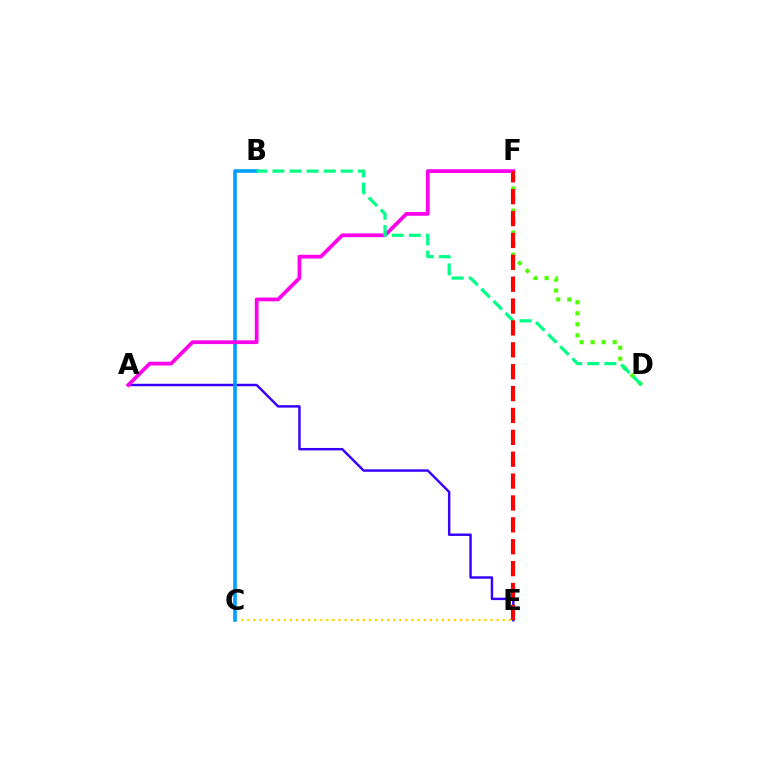{('C', 'E'): [{'color': '#ffd500', 'line_style': 'dotted', 'thickness': 1.65}], ('A', 'E'): [{'color': '#3700ff', 'line_style': 'solid', 'thickness': 1.76}], ('B', 'C'): [{'color': '#009eff', 'line_style': 'solid', 'thickness': 2.59}], ('D', 'F'): [{'color': '#4fff00', 'line_style': 'dotted', 'thickness': 3.0}], ('A', 'F'): [{'color': '#ff00ed', 'line_style': 'solid', 'thickness': 2.7}], ('B', 'D'): [{'color': '#00ff86', 'line_style': 'dashed', 'thickness': 2.32}], ('E', 'F'): [{'color': '#ff0000', 'line_style': 'dashed', 'thickness': 2.97}]}